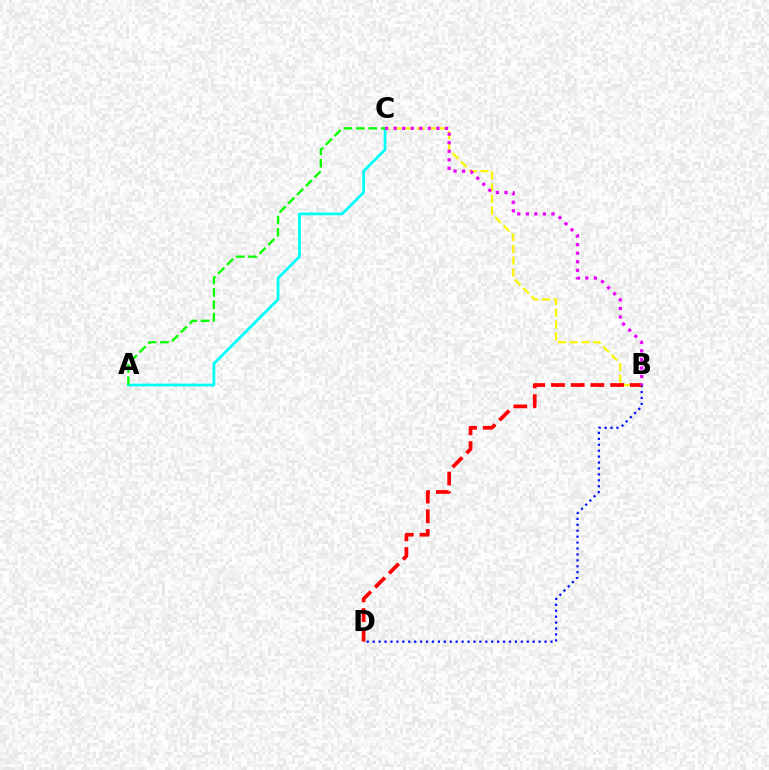{('B', 'C'): [{'color': '#fcf500', 'line_style': 'dashed', 'thickness': 1.6}, {'color': '#ee00ff', 'line_style': 'dotted', 'thickness': 2.32}], ('B', 'D'): [{'color': '#0010ff', 'line_style': 'dotted', 'thickness': 1.61}, {'color': '#ff0000', 'line_style': 'dashed', 'thickness': 2.68}], ('A', 'C'): [{'color': '#00fff6', 'line_style': 'solid', 'thickness': 2.0}, {'color': '#08ff00', 'line_style': 'dashed', 'thickness': 1.68}]}